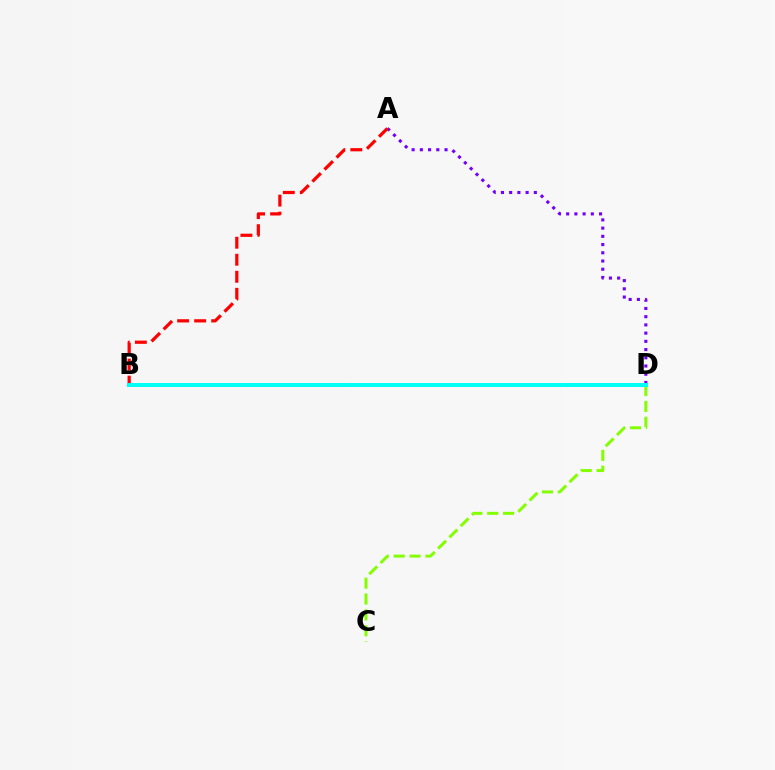{('A', 'D'): [{'color': '#7200ff', 'line_style': 'dotted', 'thickness': 2.23}], ('A', 'B'): [{'color': '#ff0000', 'line_style': 'dashed', 'thickness': 2.31}], ('C', 'D'): [{'color': '#84ff00', 'line_style': 'dashed', 'thickness': 2.16}], ('B', 'D'): [{'color': '#00fff6', 'line_style': 'solid', 'thickness': 2.86}]}